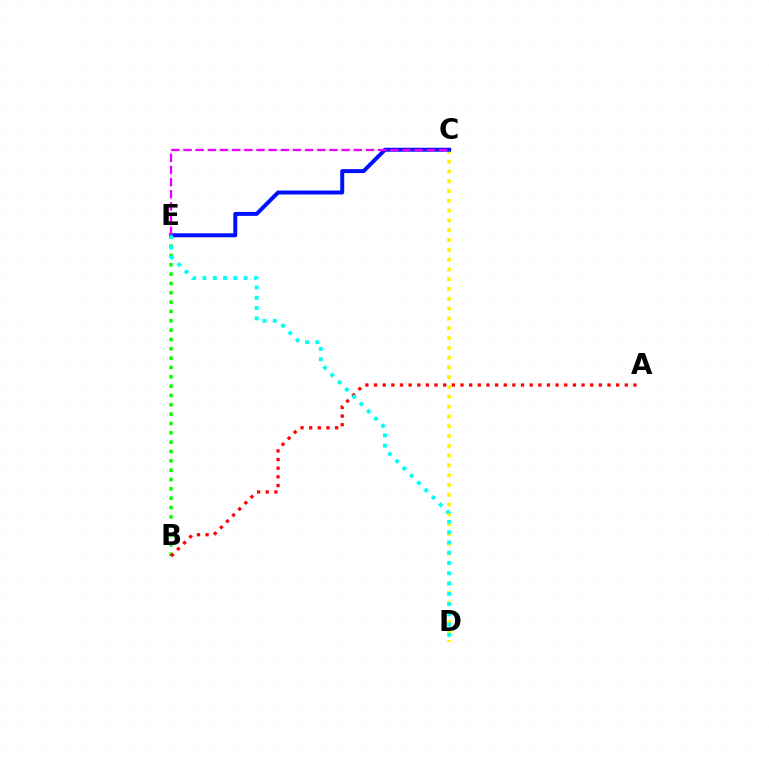{('C', 'D'): [{'color': '#fcf500', 'line_style': 'dotted', 'thickness': 2.66}], ('B', 'E'): [{'color': '#08ff00', 'line_style': 'dotted', 'thickness': 2.54}], ('C', 'E'): [{'color': '#0010ff', 'line_style': 'solid', 'thickness': 2.86}, {'color': '#ee00ff', 'line_style': 'dashed', 'thickness': 1.65}], ('A', 'B'): [{'color': '#ff0000', 'line_style': 'dotted', 'thickness': 2.35}], ('D', 'E'): [{'color': '#00fff6', 'line_style': 'dotted', 'thickness': 2.79}]}